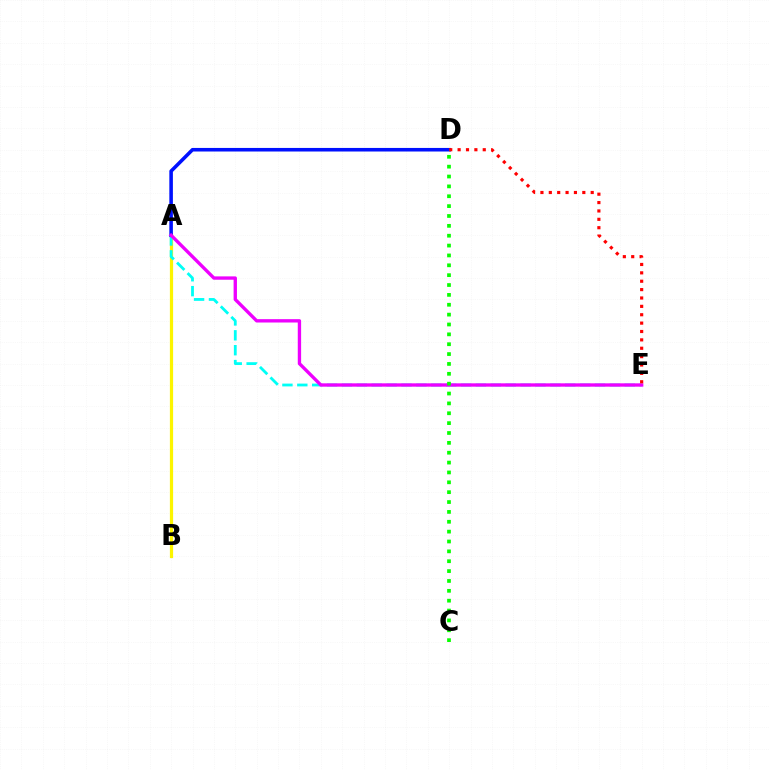{('A', 'B'): [{'color': '#fcf500', 'line_style': 'solid', 'thickness': 2.31}], ('A', 'E'): [{'color': '#00fff6', 'line_style': 'dashed', 'thickness': 2.02}, {'color': '#ee00ff', 'line_style': 'solid', 'thickness': 2.41}], ('A', 'D'): [{'color': '#0010ff', 'line_style': 'solid', 'thickness': 2.57}], ('D', 'E'): [{'color': '#ff0000', 'line_style': 'dotted', 'thickness': 2.28}], ('C', 'D'): [{'color': '#08ff00', 'line_style': 'dotted', 'thickness': 2.68}]}